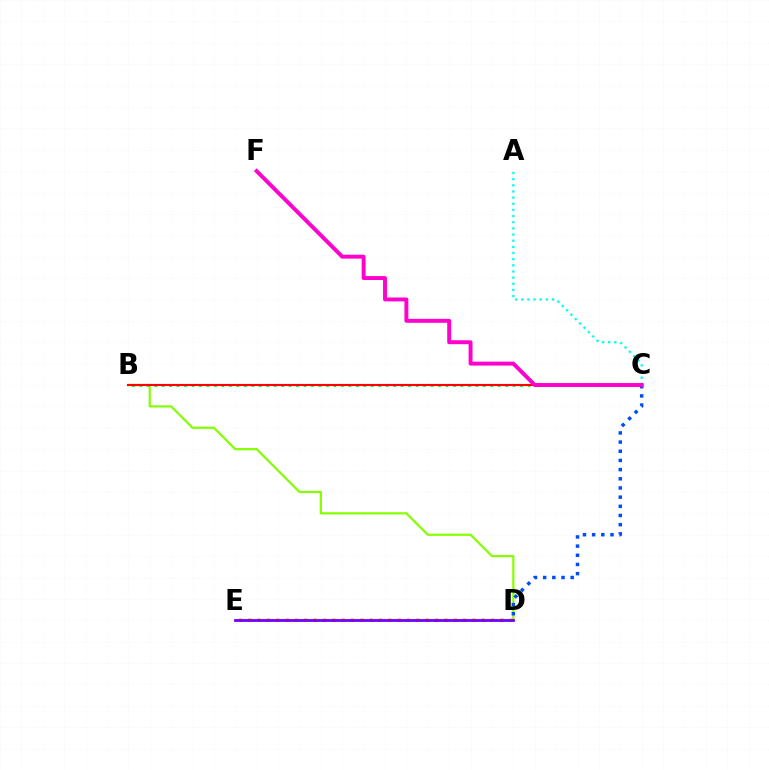{('B', 'D'): [{'color': '#84ff00', 'line_style': 'solid', 'thickness': 1.59}], ('B', 'C'): [{'color': '#00ff39', 'line_style': 'dotted', 'thickness': 2.03}, {'color': '#ff0000', 'line_style': 'solid', 'thickness': 1.53}], ('D', 'E'): [{'color': '#ffbd00', 'line_style': 'dotted', 'thickness': 2.54}, {'color': '#7200ff', 'line_style': 'solid', 'thickness': 2.02}], ('A', 'C'): [{'color': '#00fff6', 'line_style': 'dotted', 'thickness': 1.67}], ('C', 'D'): [{'color': '#004bff', 'line_style': 'dotted', 'thickness': 2.49}], ('C', 'F'): [{'color': '#ff00cf', 'line_style': 'solid', 'thickness': 2.82}]}